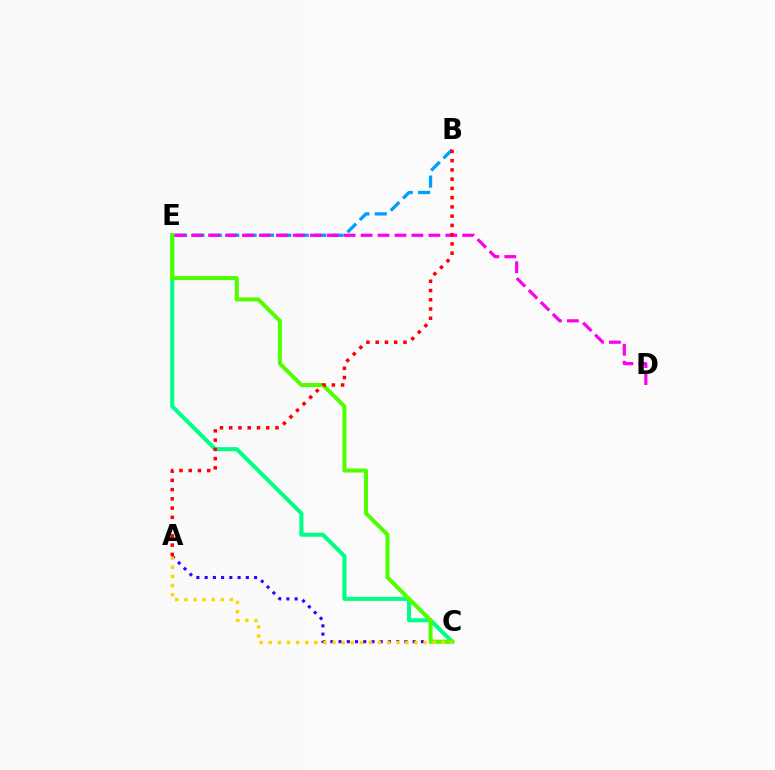{('B', 'E'): [{'color': '#009eff', 'line_style': 'dashed', 'thickness': 2.36}], ('C', 'E'): [{'color': '#00ff86', 'line_style': 'solid', 'thickness': 2.9}, {'color': '#4fff00', 'line_style': 'solid', 'thickness': 2.89}], ('A', 'C'): [{'color': '#3700ff', 'line_style': 'dotted', 'thickness': 2.24}, {'color': '#ffd500', 'line_style': 'dotted', 'thickness': 2.47}], ('D', 'E'): [{'color': '#ff00ed', 'line_style': 'dashed', 'thickness': 2.3}], ('A', 'B'): [{'color': '#ff0000', 'line_style': 'dotted', 'thickness': 2.51}]}